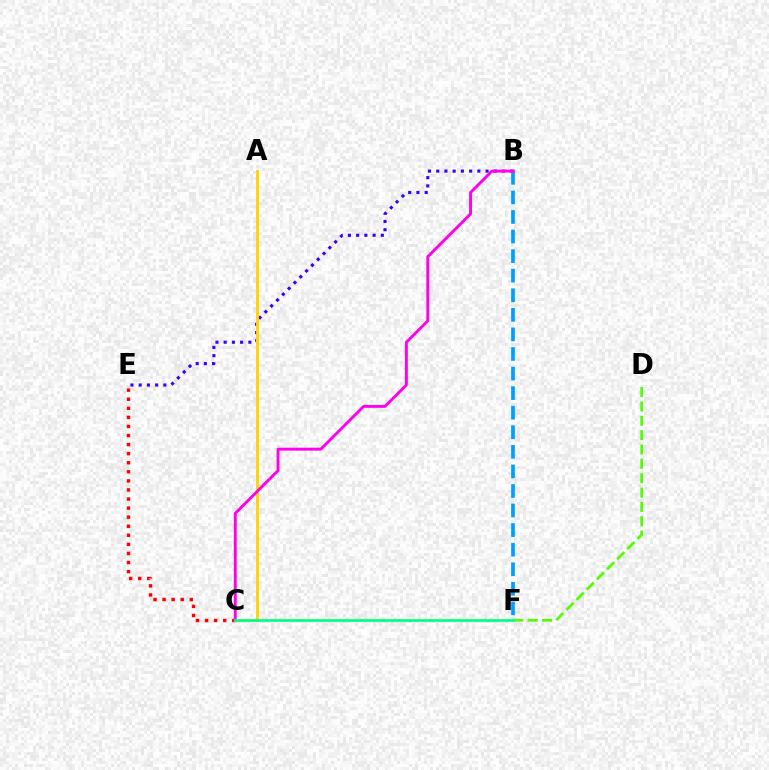{('B', 'E'): [{'color': '#3700ff', 'line_style': 'dotted', 'thickness': 2.24}], ('C', 'E'): [{'color': '#ff0000', 'line_style': 'dotted', 'thickness': 2.46}], ('D', 'F'): [{'color': '#4fff00', 'line_style': 'dashed', 'thickness': 1.95}], ('A', 'C'): [{'color': '#ffd500', 'line_style': 'solid', 'thickness': 2.07}], ('B', 'F'): [{'color': '#009eff', 'line_style': 'dashed', 'thickness': 2.66}], ('B', 'C'): [{'color': '#ff00ed', 'line_style': 'solid', 'thickness': 2.09}], ('C', 'F'): [{'color': '#00ff86', 'line_style': 'solid', 'thickness': 1.96}]}